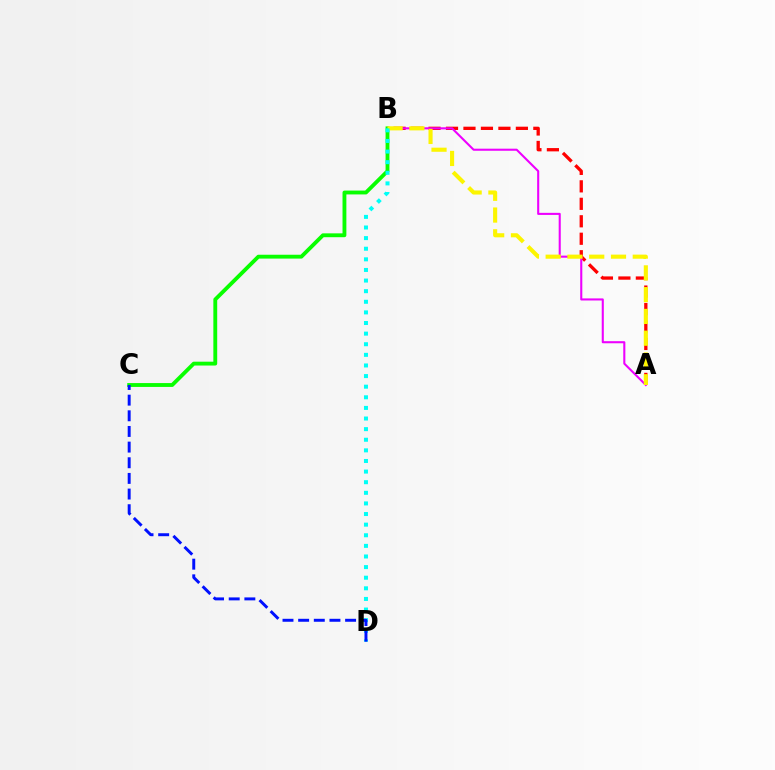{('A', 'B'): [{'color': '#ff0000', 'line_style': 'dashed', 'thickness': 2.37}, {'color': '#ee00ff', 'line_style': 'solid', 'thickness': 1.5}, {'color': '#fcf500', 'line_style': 'dashed', 'thickness': 2.96}], ('B', 'C'): [{'color': '#08ff00', 'line_style': 'solid', 'thickness': 2.77}], ('B', 'D'): [{'color': '#00fff6', 'line_style': 'dotted', 'thickness': 2.88}], ('C', 'D'): [{'color': '#0010ff', 'line_style': 'dashed', 'thickness': 2.13}]}